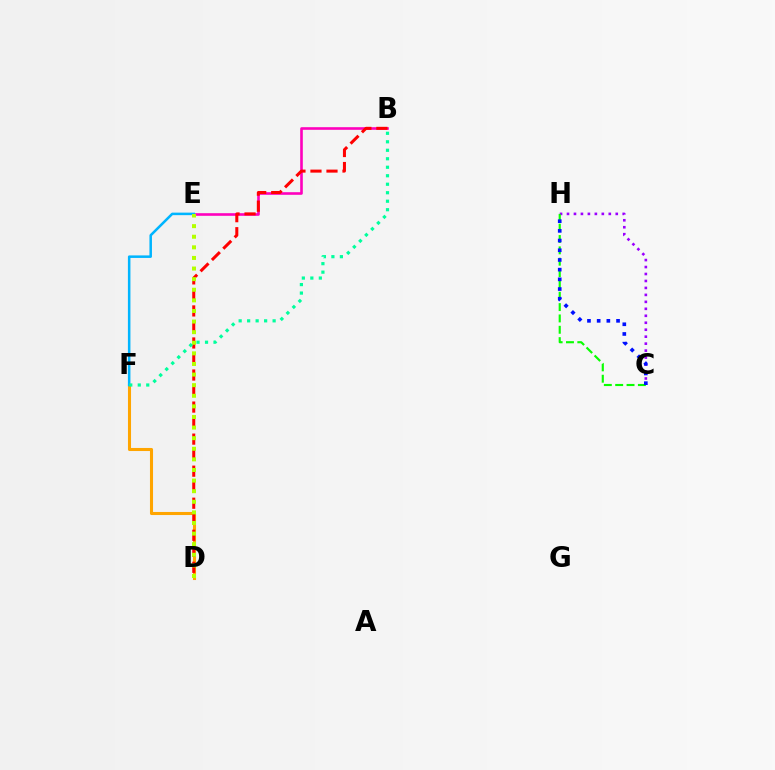{('C', 'H'): [{'color': '#9b00ff', 'line_style': 'dotted', 'thickness': 1.89}, {'color': '#08ff00', 'line_style': 'dashed', 'thickness': 1.54}, {'color': '#0010ff', 'line_style': 'dotted', 'thickness': 2.63}], ('D', 'F'): [{'color': '#ffa500', 'line_style': 'solid', 'thickness': 2.21}], ('B', 'E'): [{'color': '#ff00bd', 'line_style': 'solid', 'thickness': 1.88}], ('E', 'F'): [{'color': '#00b5ff', 'line_style': 'solid', 'thickness': 1.82}], ('B', 'D'): [{'color': '#ff0000', 'line_style': 'dashed', 'thickness': 2.18}], ('D', 'E'): [{'color': '#b3ff00', 'line_style': 'dotted', 'thickness': 2.88}], ('B', 'F'): [{'color': '#00ff9d', 'line_style': 'dotted', 'thickness': 2.31}]}